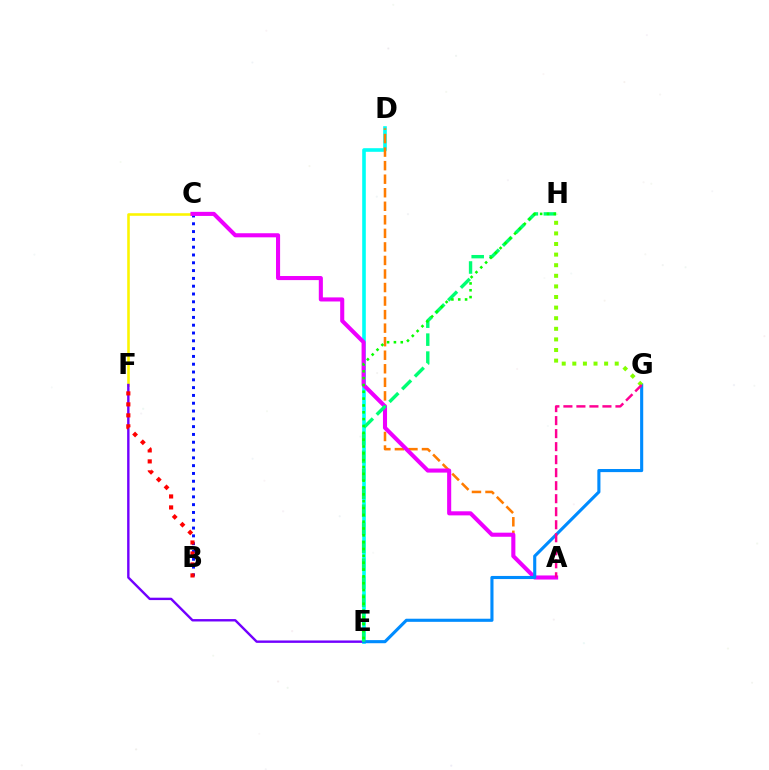{('D', 'E'): [{'color': '#00fff6', 'line_style': 'solid', 'thickness': 2.6}], ('A', 'D'): [{'color': '#ff7c00', 'line_style': 'dashed', 'thickness': 1.84}], ('C', 'F'): [{'color': '#fcf500', 'line_style': 'solid', 'thickness': 1.86}], ('B', 'C'): [{'color': '#0010ff', 'line_style': 'dotted', 'thickness': 2.12}], ('E', 'F'): [{'color': '#7200ff', 'line_style': 'solid', 'thickness': 1.73}], ('B', 'F'): [{'color': '#ff0000', 'line_style': 'dotted', 'thickness': 2.98}], ('A', 'C'): [{'color': '#ee00ff', 'line_style': 'solid', 'thickness': 2.94}], ('E', 'G'): [{'color': '#008cff', 'line_style': 'solid', 'thickness': 2.24}], ('E', 'H'): [{'color': '#00ff74', 'line_style': 'dashed', 'thickness': 2.44}, {'color': '#08ff00', 'line_style': 'dotted', 'thickness': 1.86}], ('G', 'H'): [{'color': '#84ff00', 'line_style': 'dotted', 'thickness': 2.88}], ('A', 'G'): [{'color': '#ff0094', 'line_style': 'dashed', 'thickness': 1.77}]}